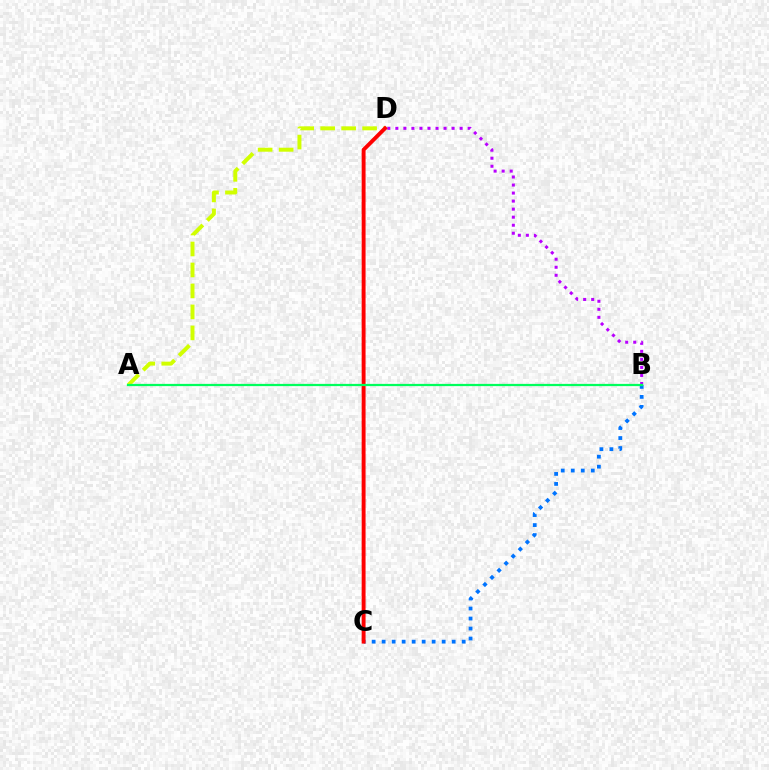{('B', 'D'): [{'color': '#b900ff', 'line_style': 'dotted', 'thickness': 2.18}], ('A', 'D'): [{'color': '#d1ff00', 'line_style': 'dashed', 'thickness': 2.85}], ('B', 'C'): [{'color': '#0074ff', 'line_style': 'dotted', 'thickness': 2.72}], ('C', 'D'): [{'color': '#ff0000', 'line_style': 'solid', 'thickness': 2.8}], ('A', 'B'): [{'color': '#00ff5c', 'line_style': 'solid', 'thickness': 1.62}]}